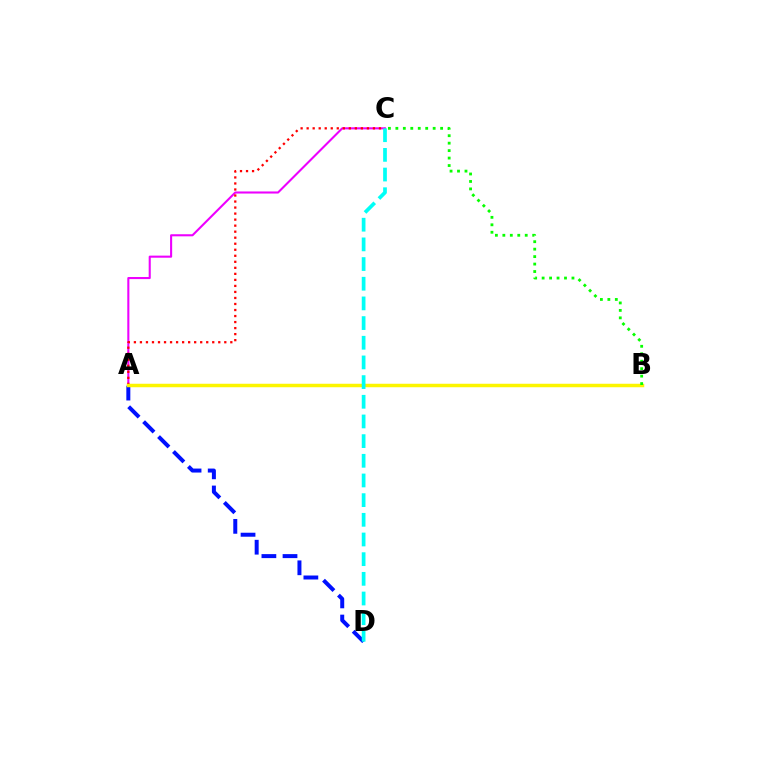{('A', 'C'): [{'color': '#ee00ff', 'line_style': 'solid', 'thickness': 1.5}, {'color': '#ff0000', 'line_style': 'dotted', 'thickness': 1.64}], ('A', 'D'): [{'color': '#0010ff', 'line_style': 'dashed', 'thickness': 2.87}], ('A', 'B'): [{'color': '#fcf500', 'line_style': 'solid', 'thickness': 2.51}], ('C', 'D'): [{'color': '#00fff6', 'line_style': 'dashed', 'thickness': 2.67}], ('B', 'C'): [{'color': '#08ff00', 'line_style': 'dotted', 'thickness': 2.03}]}